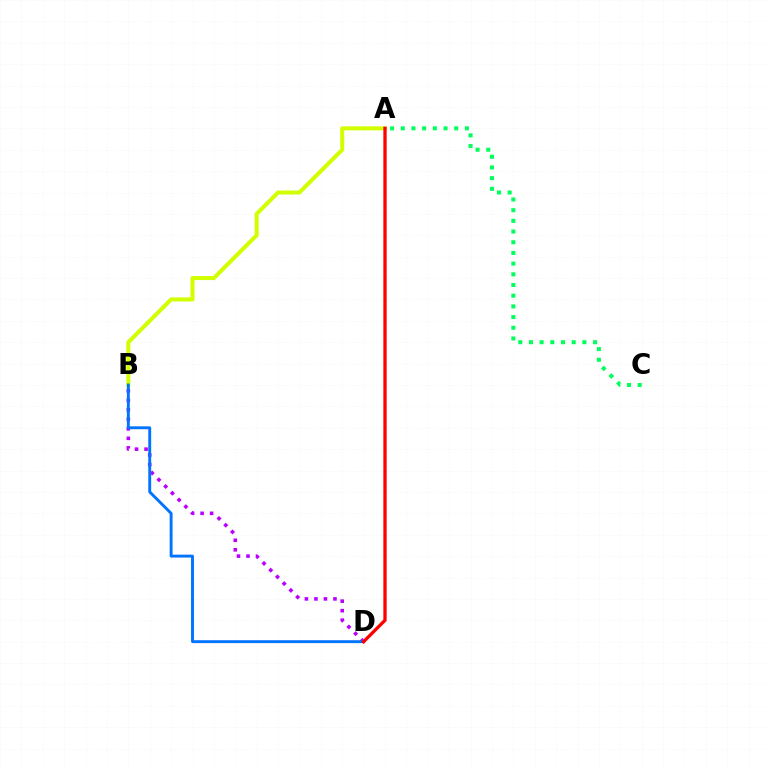{('B', 'D'): [{'color': '#b900ff', 'line_style': 'dotted', 'thickness': 2.59}, {'color': '#0074ff', 'line_style': 'solid', 'thickness': 2.09}], ('A', 'B'): [{'color': '#d1ff00', 'line_style': 'solid', 'thickness': 2.9}], ('A', 'C'): [{'color': '#00ff5c', 'line_style': 'dotted', 'thickness': 2.9}], ('A', 'D'): [{'color': '#ff0000', 'line_style': 'solid', 'thickness': 2.38}]}